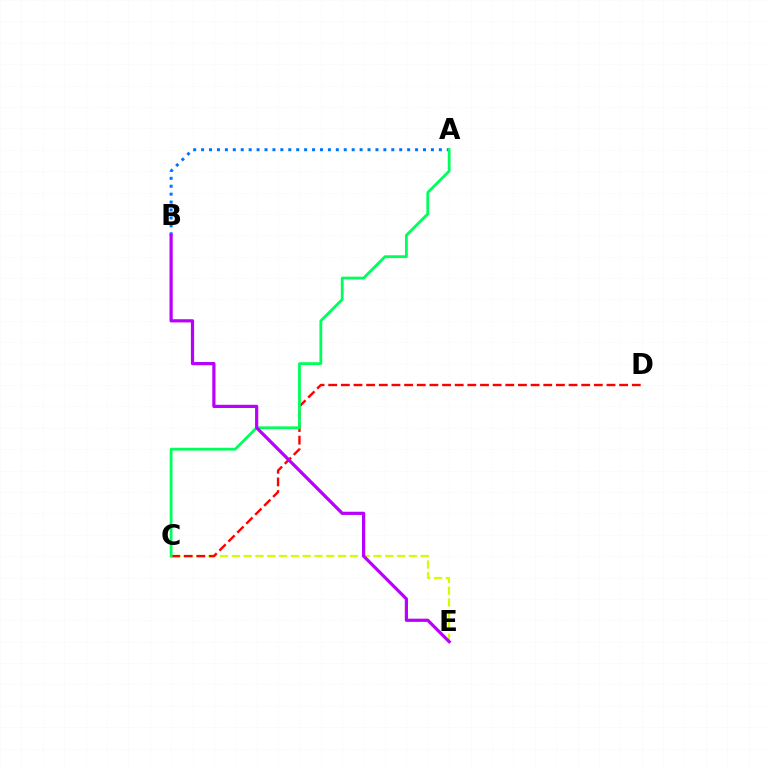{('A', 'B'): [{'color': '#0074ff', 'line_style': 'dotted', 'thickness': 2.15}], ('C', 'E'): [{'color': '#d1ff00', 'line_style': 'dashed', 'thickness': 1.6}], ('C', 'D'): [{'color': '#ff0000', 'line_style': 'dashed', 'thickness': 1.72}], ('A', 'C'): [{'color': '#00ff5c', 'line_style': 'solid', 'thickness': 2.02}], ('B', 'E'): [{'color': '#b900ff', 'line_style': 'solid', 'thickness': 2.31}]}